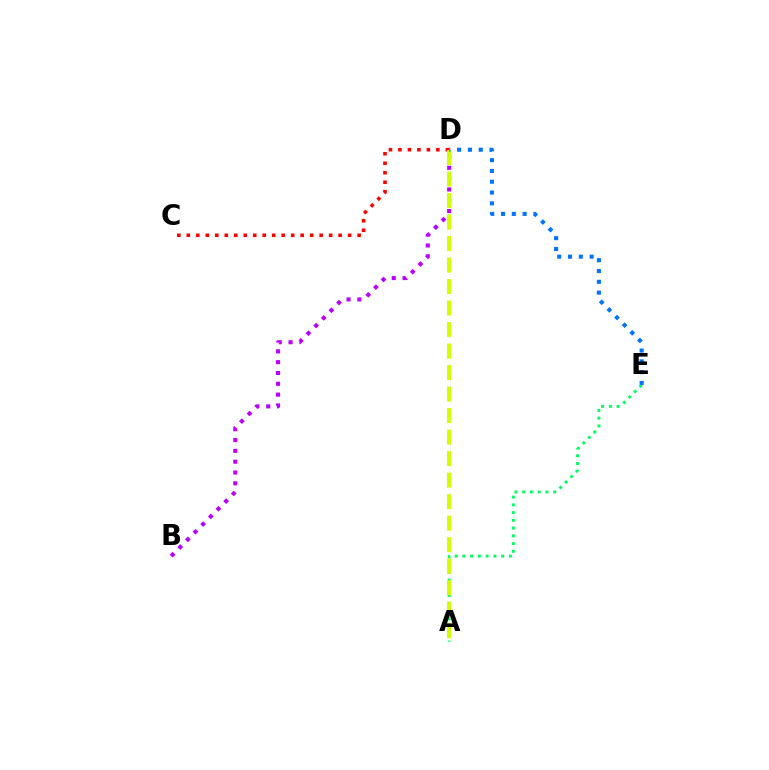{('B', 'D'): [{'color': '#b900ff', 'line_style': 'dotted', 'thickness': 2.94}], ('C', 'D'): [{'color': '#ff0000', 'line_style': 'dotted', 'thickness': 2.58}], ('A', 'E'): [{'color': '#00ff5c', 'line_style': 'dotted', 'thickness': 2.1}], ('A', 'D'): [{'color': '#d1ff00', 'line_style': 'dashed', 'thickness': 2.92}], ('D', 'E'): [{'color': '#0074ff', 'line_style': 'dotted', 'thickness': 2.94}]}